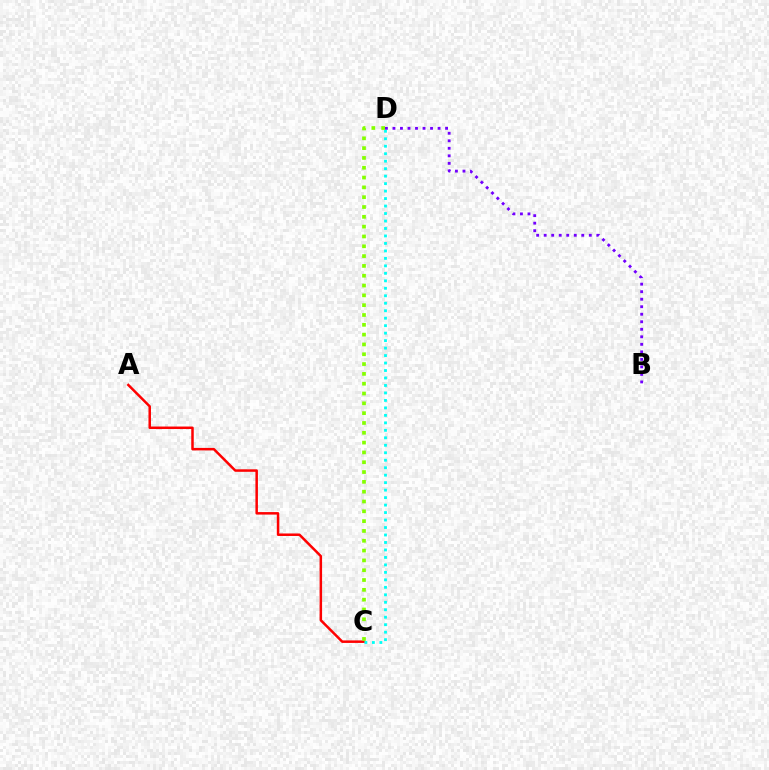{('B', 'D'): [{'color': '#7200ff', 'line_style': 'dotted', 'thickness': 2.04}], ('A', 'C'): [{'color': '#ff0000', 'line_style': 'solid', 'thickness': 1.8}], ('C', 'D'): [{'color': '#00fff6', 'line_style': 'dotted', 'thickness': 2.03}, {'color': '#84ff00', 'line_style': 'dotted', 'thickness': 2.67}]}